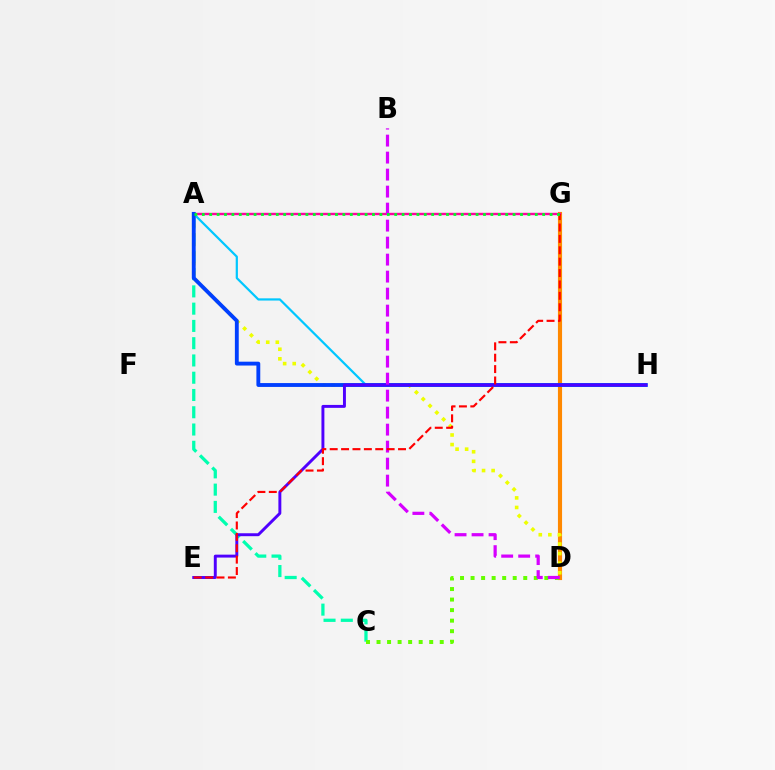{('D', 'G'): [{'color': '#ff8800', 'line_style': 'solid', 'thickness': 2.97}], ('A', 'H'): [{'color': '#00c7ff', 'line_style': 'solid', 'thickness': 1.59}, {'color': '#003fff', 'line_style': 'solid', 'thickness': 2.78}], ('A', 'C'): [{'color': '#00ffaf', 'line_style': 'dashed', 'thickness': 2.35}], ('A', 'G'): [{'color': '#ff00a0', 'line_style': 'solid', 'thickness': 1.73}, {'color': '#00ff27', 'line_style': 'dotted', 'thickness': 2.01}], ('A', 'D'): [{'color': '#eeff00', 'line_style': 'dotted', 'thickness': 2.6}], ('C', 'D'): [{'color': '#66ff00', 'line_style': 'dotted', 'thickness': 2.86}], ('E', 'H'): [{'color': '#4f00ff', 'line_style': 'solid', 'thickness': 2.11}], ('B', 'D'): [{'color': '#d600ff', 'line_style': 'dashed', 'thickness': 2.31}], ('E', 'G'): [{'color': '#ff0000', 'line_style': 'dashed', 'thickness': 1.55}]}